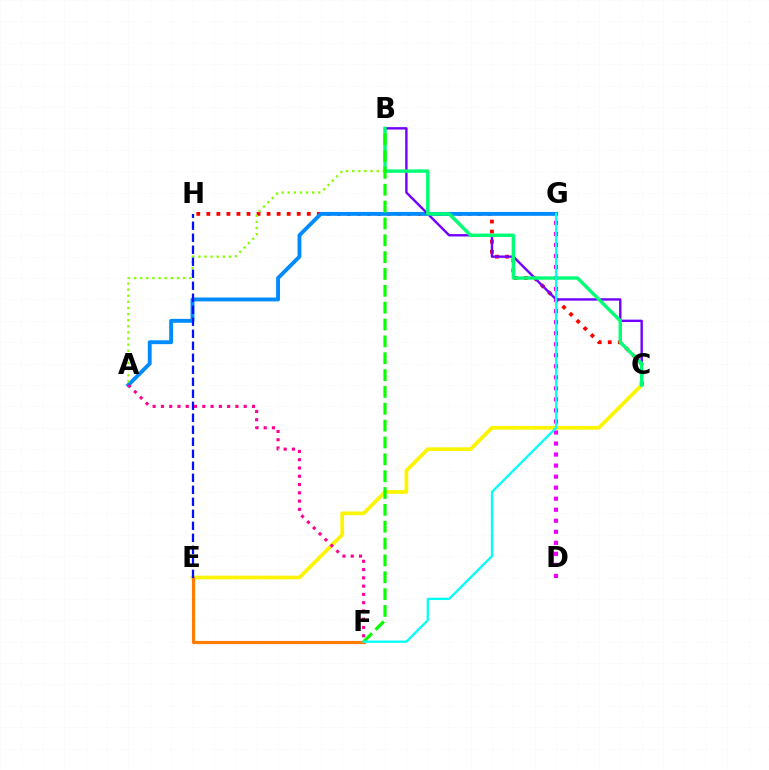{('C', 'E'): [{'color': '#fcf500', 'line_style': 'solid', 'thickness': 2.68}], ('C', 'H'): [{'color': '#ff0000', 'line_style': 'dotted', 'thickness': 2.73}], ('D', 'G'): [{'color': '#ee00ff', 'line_style': 'dotted', 'thickness': 3.0}], ('A', 'G'): [{'color': '#008cff', 'line_style': 'solid', 'thickness': 2.79}], ('A', 'B'): [{'color': '#84ff00', 'line_style': 'dotted', 'thickness': 1.66}], ('B', 'C'): [{'color': '#7200ff', 'line_style': 'solid', 'thickness': 1.72}, {'color': '#00ff74', 'line_style': 'solid', 'thickness': 2.44}], ('B', 'F'): [{'color': '#08ff00', 'line_style': 'dashed', 'thickness': 2.29}], ('E', 'F'): [{'color': '#ff7c00', 'line_style': 'solid', 'thickness': 2.28}], ('E', 'H'): [{'color': '#0010ff', 'line_style': 'dashed', 'thickness': 1.63}], ('F', 'G'): [{'color': '#00fff6', 'line_style': 'solid', 'thickness': 1.65}], ('A', 'F'): [{'color': '#ff0094', 'line_style': 'dotted', 'thickness': 2.25}]}